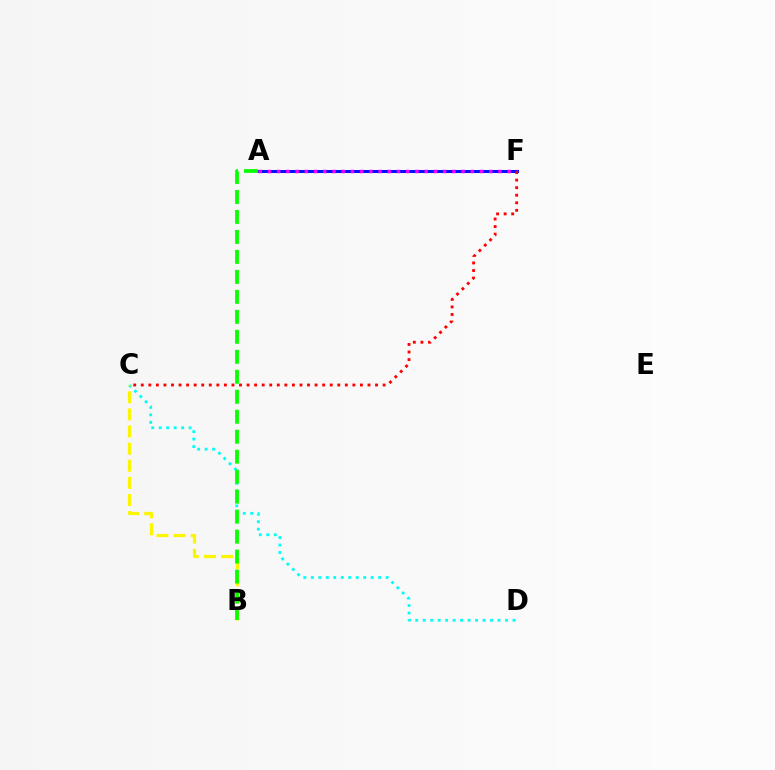{('A', 'F'): [{'color': '#0010ff', 'line_style': 'solid', 'thickness': 2.18}, {'color': '#ee00ff', 'line_style': 'dotted', 'thickness': 2.5}], ('C', 'D'): [{'color': '#00fff6', 'line_style': 'dotted', 'thickness': 2.03}], ('B', 'C'): [{'color': '#fcf500', 'line_style': 'dashed', 'thickness': 2.33}], ('A', 'B'): [{'color': '#08ff00', 'line_style': 'dashed', 'thickness': 2.71}], ('C', 'F'): [{'color': '#ff0000', 'line_style': 'dotted', 'thickness': 2.05}]}